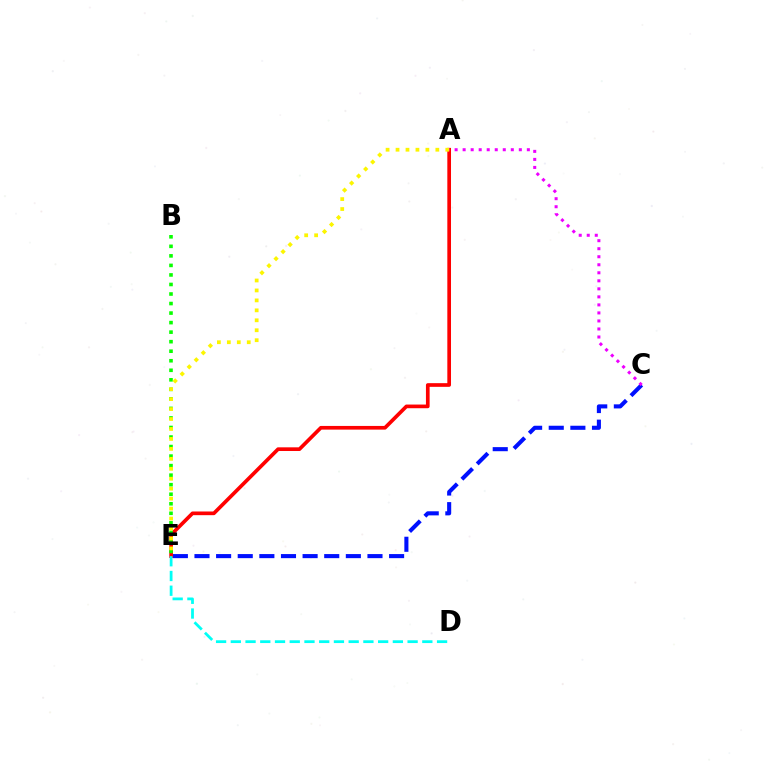{('C', 'E'): [{'color': '#0010ff', 'line_style': 'dashed', 'thickness': 2.94}], ('A', 'E'): [{'color': '#ff0000', 'line_style': 'solid', 'thickness': 2.65}, {'color': '#fcf500', 'line_style': 'dotted', 'thickness': 2.7}], ('A', 'C'): [{'color': '#ee00ff', 'line_style': 'dotted', 'thickness': 2.18}], ('D', 'E'): [{'color': '#00fff6', 'line_style': 'dashed', 'thickness': 2.0}], ('B', 'E'): [{'color': '#08ff00', 'line_style': 'dotted', 'thickness': 2.59}]}